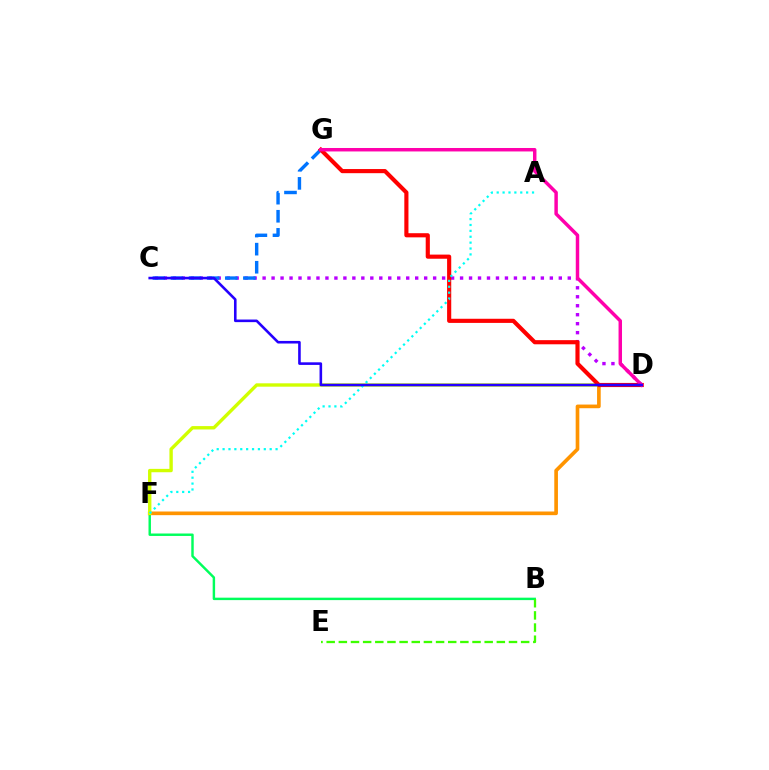{('B', 'F'): [{'color': '#00ff5c', 'line_style': 'solid', 'thickness': 1.76}], ('C', 'D'): [{'color': '#b900ff', 'line_style': 'dotted', 'thickness': 2.44}, {'color': '#2500ff', 'line_style': 'solid', 'thickness': 1.87}], ('D', 'F'): [{'color': '#ff9400', 'line_style': 'solid', 'thickness': 2.63}, {'color': '#d1ff00', 'line_style': 'solid', 'thickness': 2.43}], ('C', 'G'): [{'color': '#0074ff', 'line_style': 'dashed', 'thickness': 2.46}], ('B', 'E'): [{'color': '#3dff00', 'line_style': 'dashed', 'thickness': 1.65}], ('D', 'G'): [{'color': '#ff0000', 'line_style': 'solid', 'thickness': 2.98}, {'color': '#ff00ac', 'line_style': 'solid', 'thickness': 2.49}], ('A', 'F'): [{'color': '#00fff6', 'line_style': 'dotted', 'thickness': 1.6}]}